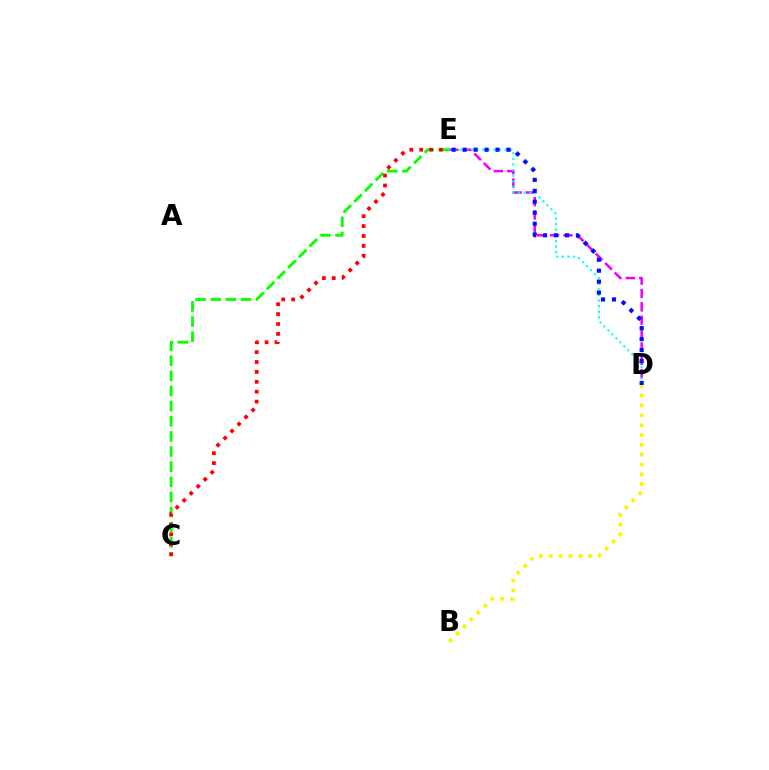{('D', 'E'): [{'color': '#ee00ff', 'line_style': 'dashed', 'thickness': 1.82}, {'color': '#00fff6', 'line_style': 'dotted', 'thickness': 1.53}, {'color': '#0010ff', 'line_style': 'dotted', 'thickness': 2.98}], ('B', 'D'): [{'color': '#fcf500', 'line_style': 'dotted', 'thickness': 2.67}], ('C', 'E'): [{'color': '#08ff00', 'line_style': 'dashed', 'thickness': 2.06}, {'color': '#ff0000', 'line_style': 'dotted', 'thickness': 2.69}]}